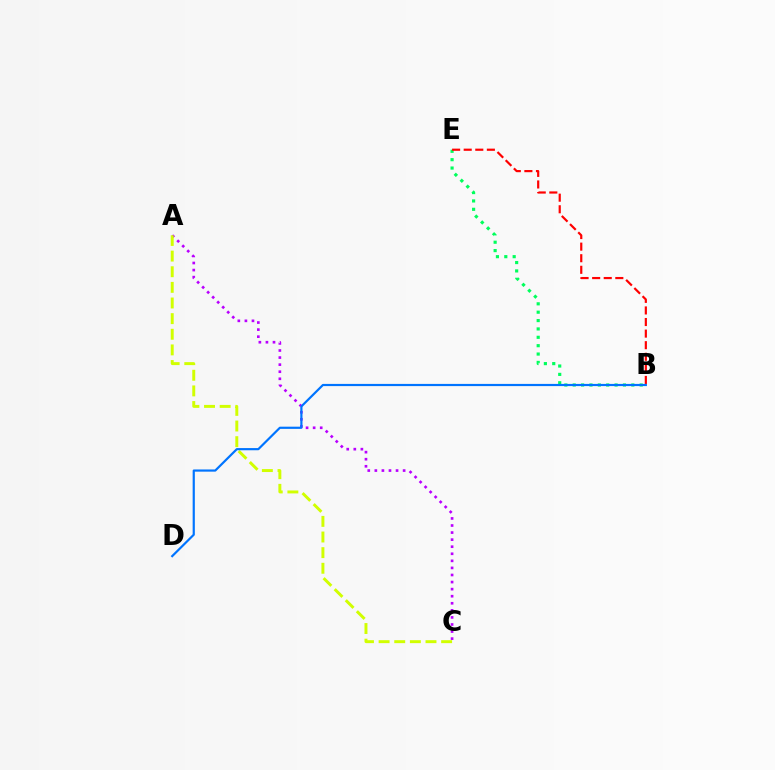{('B', 'E'): [{'color': '#00ff5c', 'line_style': 'dotted', 'thickness': 2.27}, {'color': '#ff0000', 'line_style': 'dashed', 'thickness': 1.57}], ('A', 'C'): [{'color': '#b900ff', 'line_style': 'dotted', 'thickness': 1.92}, {'color': '#d1ff00', 'line_style': 'dashed', 'thickness': 2.12}], ('B', 'D'): [{'color': '#0074ff', 'line_style': 'solid', 'thickness': 1.57}]}